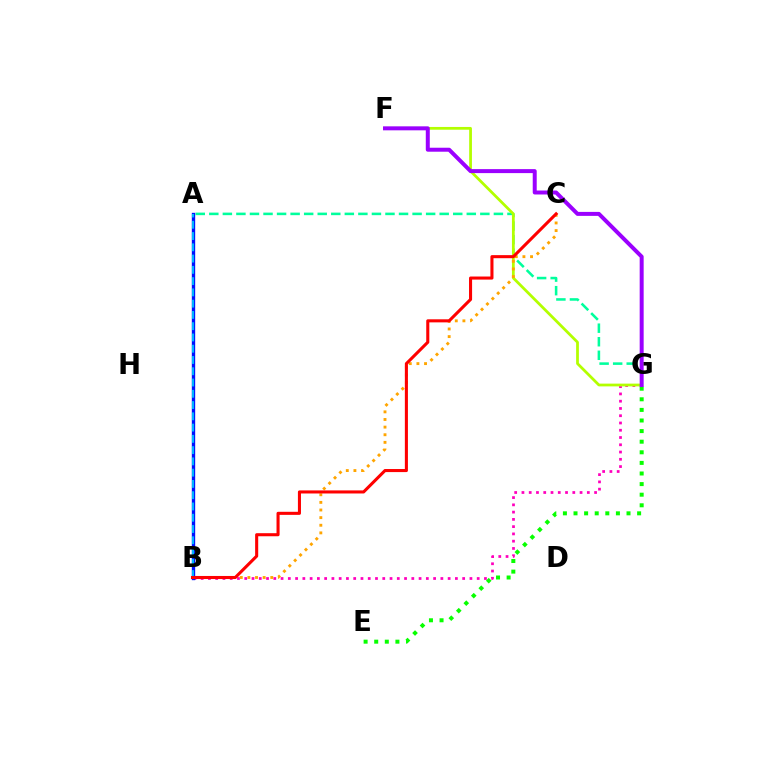{('B', 'G'): [{'color': '#ff00bd', 'line_style': 'dotted', 'thickness': 1.97}], ('A', 'G'): [{'color': '#00ff9d', 'line_style': 'dashed', 'thickness': 1.84}], ('A', 'B'): [{'color': '#0010ff', 'line_style': 'solid', 'thickness': 2.41}, {'color': '#00b5ff', 'line_style': 'dashed', 'thickness': 1.53}], ('E', 'G'): [{'color': '#08ff00', 'line_style': 'dotted', 'thickness': 2.88}], ('F', 'G'): [{'color': '#b3ff00', 'line_style': 'solid', 'thickness': 1.99}, {'color': '#9b00ff', 'line_style': 'solid', 'thickness': 2.87}], ('B', 'C'): [{'color': '#ffa500', 'line_style': 'dotted', 'thickness': 2.07}, {'color': '#ff0000', 'line_style': 'solid', 'thickness': 2.21}]}